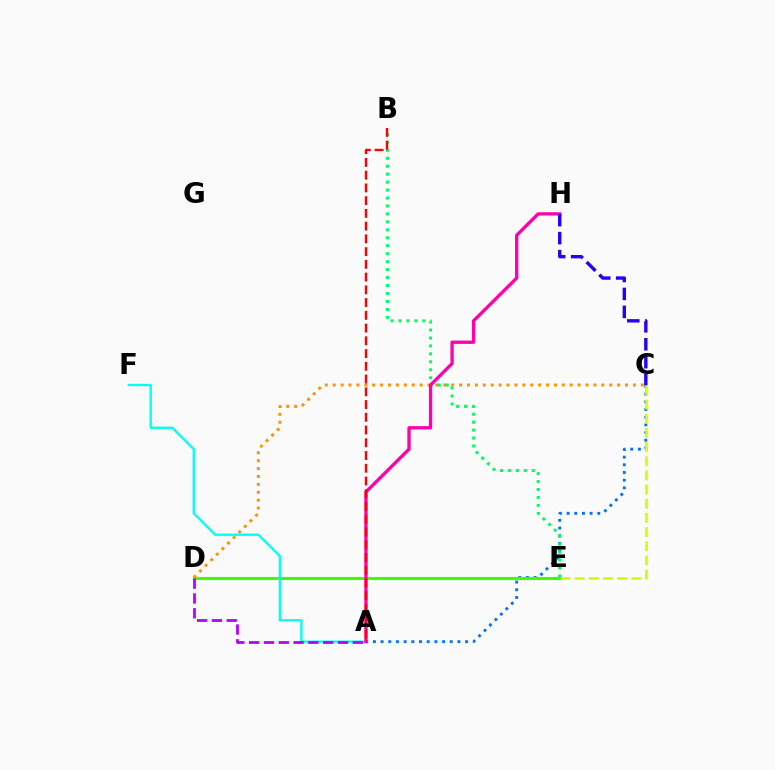{('A', 'C'): [{'color': '#0074ff', 'line_style': 'dotted', 'thickness': 2.09}], ('D', 'E'): [{'color': '#3dff00', 'line_style': 'solid', 'thickness': 2.24}], ('C', 'D'): [{'color': '#ff9400', 'line_style': 'dotted', 'thickness': 2.15}], ('A', 'F'): [{'color': '#00fff6', 'line_style': 'solid', 'thickness': 1.68}], ('B', 'E'): [{'color': '#00ff5c', 'line_style': 'dotted', 'thickness': 2.16}], ('C', 'E'): [{'color': '#d1ff00', 'line_style': 'dashed', 'thickness': 1.92}], ('A', 'H'): [{'color': '#ff00ac', 'line_style': 'solid', 'thickness': 2.39}], ('A', 'D'): [{'color': '#b900ff', 'line_style': 'dashed', 'thickness': 2.01}], ('A', 'B'): [{'color': '#ff0000', 'line_style': 'dashed', 'thickness': 1.73}], ('C', 'H'): [{'color': '#2500ff', 'line_style': 'dashed', 'thickness': 2.44}]}